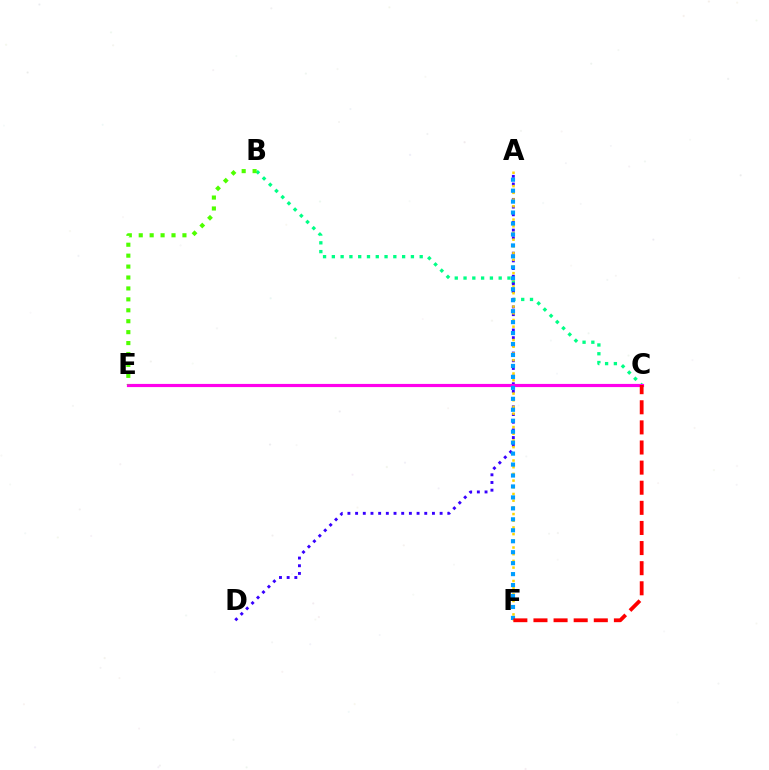{('B', 'C'): [{'color': '#00ff86', 'line_style': 'dotted', 'thickness': 2.39}], ('A', 'D'): [{'color': '#3700ff', 'line_style': 'dotted', 'thickness': 2.09}], ('A', 'F'): [{'color': '#ffd500', 'line_style': 'dotted', 'thickness': 1.82}, {'color': '#009eff', 'line_style': 'dotted', 'thickness': 2.98}], ('C', 'E'): [{'color': '#ff00ed', 'line_style': 'solid', 'thickness': 2.29}], ('B', 'E'): [{'color': '#4fff00', 'line_style': 'dotted', 'thickness': 2.97}], ('C', 'F'): [{'color': '#ff0000', 'line_style': 'dashed', 'thickness': 2.73}]}